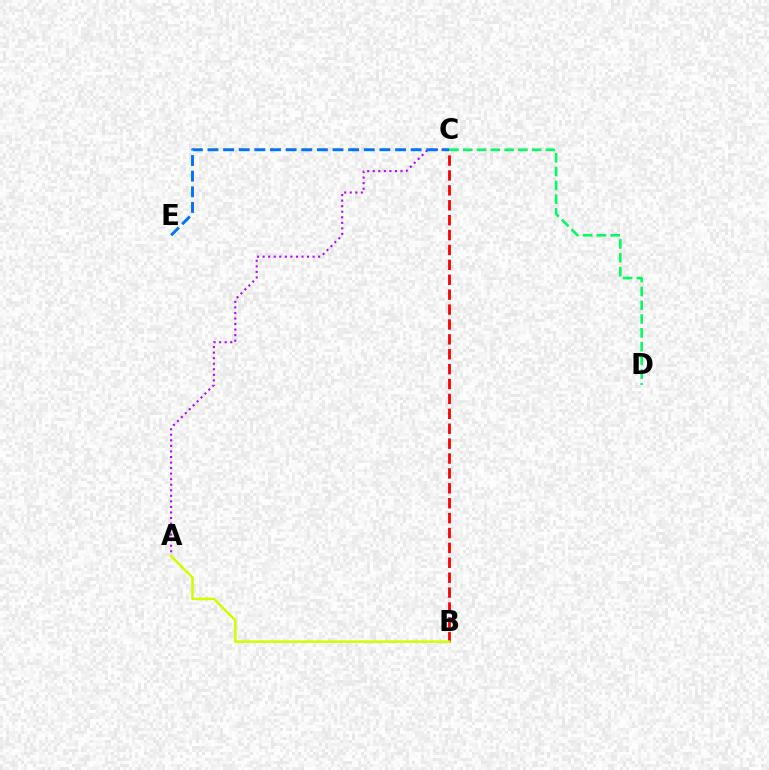{('A', 'C'): [{'color': '#b900ff', 'line_style': 'dotted', 'thickness': 1.51}], ('C', 'E'): [{'color': '#0074ff', 'line_style': 'dashed', 'thickness': 2.12}], ('B', 'C'): [{'color': '#ff0000', 'line_style': 'dashed', 'thickness': 2.02}], ('A', 'B'): [{'color': '#d1ff00', 'line_style': 'solid', 'thickness': 1.83}], ('C', 'D'): [{'color': '#00ff5c', 'line_style': 'dashed', 'thickness': 1.87}]}